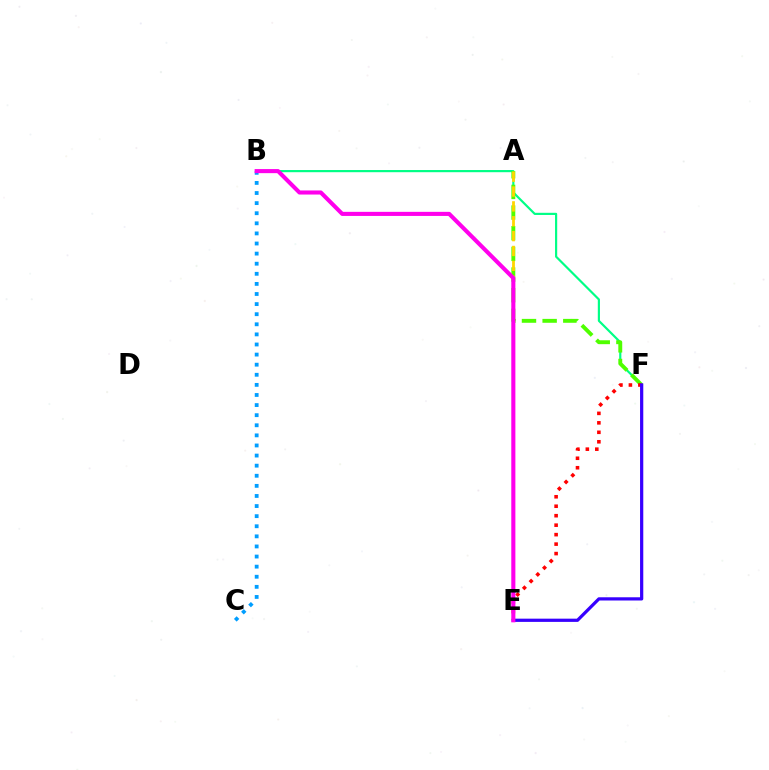{('B', 'F'): [{'color': '#00ff86', 'line_style': 'solid', 'thickness': 1.57}], ('A', 'F'): [{'color': '#4fff00', 'line_style': 'dashed', 'thickness': 2.81}], ('E', 'F'): [{'color': '#ff0000', 'line_style': 'dotted', 'thickness': 2.57}, {'color': '#3700ff', 'line_style': 'solid', 'thickness': 2.32}], ('B', 'C'): [{'color': '#009eff', 'line_style': 'dotted', 'thickness': 2.74}], ('A', 'E'): [{'color': '#ffd500', 'line_style': 'dashed', 'thickness': 2.02}], ('B', 'E'): [{'color': '#ff00ed', 'line_style': 'solid', 'thickness': 2.94}]}